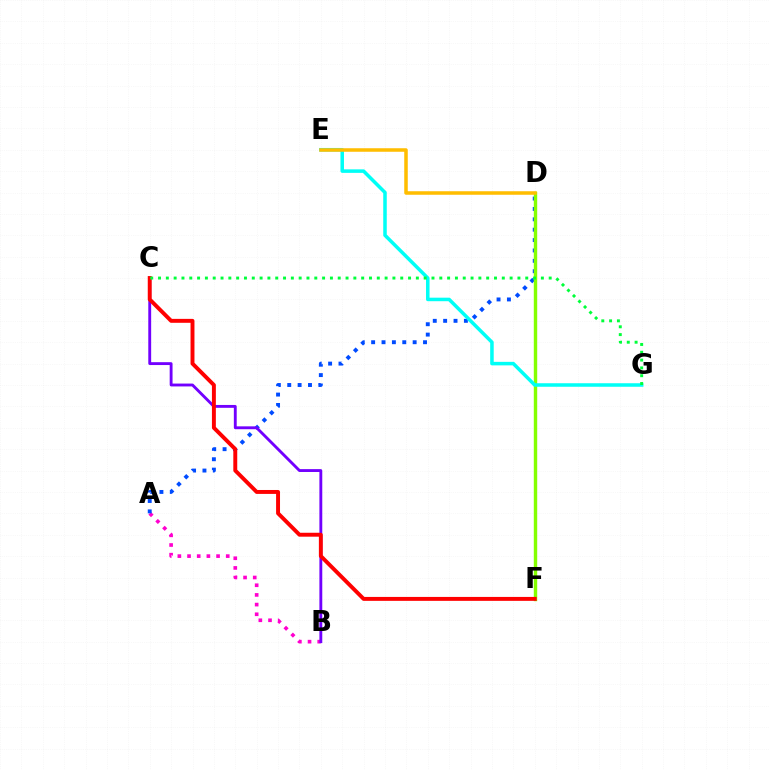{('A', 'B'): [{'color': '#ff00cf', 'line_style': 'dotted', 'thickness': 2.63}], ('A', 'D'): [{'color': '#004bff', 'line_style': 'dotted', 'thickness': 2.82}], ('D', 'F'): [{'color': '#84ff00', 'line_style': 'solid', 'thickness': 2.46}], ('E', 'G'): [{'color': '#00fff6', 'line_style': 'solid', 'thickness': 2.54}], ('B', 'C'): [{'color': '#7200ff', 'line_style': 'solid', 'thickness': 2.06}], ('C', 'F'): [{'color': '#ff0000', 'line_style': 'solid', 'thickness': 2.83}], ('D', 'E'): [{'color': '#ffbd00', 'line_style': 'solid', 'thickness': 2.54}], ('C', 'G'): [{'color': '#00ff39', 'line_style': 'dotted', 'thickness': 2.12}]}